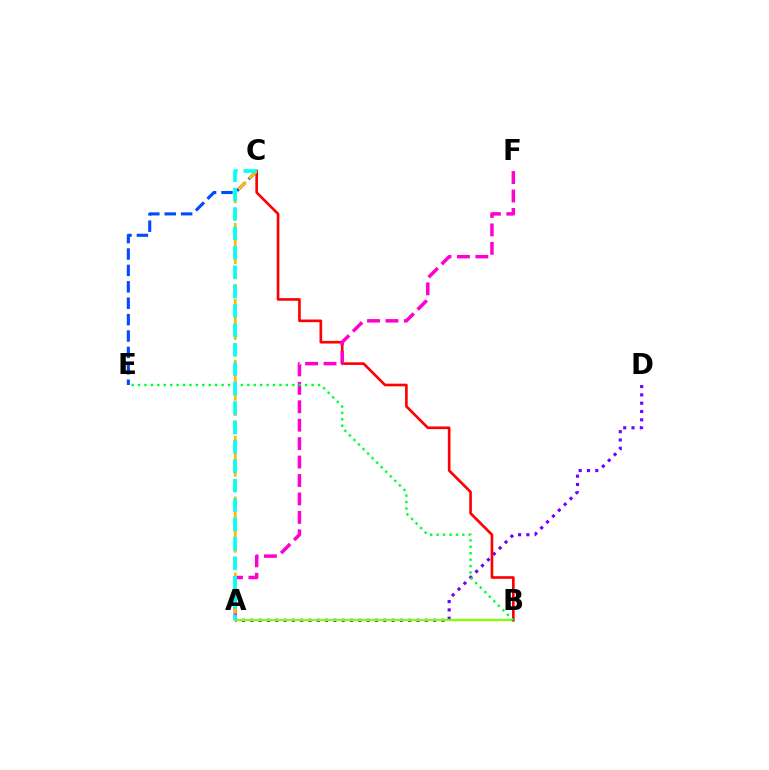{('A', 'D'): [{'color': '#7200ff', 'line_style': 'dotted', 'thickness': 2.26}], ('A', 'B'): [{'color': '#84ff00', 'line_style': 'solid', 'thickness': 1.62}], ('C', 'E'): [{'color': '#004bff', 'line_style': 'dashed', 'thickness': 2.23}], ('B', 'C'): [{'color': '#ff0000', 'line_style': 'solid', 'thickness': 1.91}], ('A', 'F'): [{'color': '#ff00cf', 'line_style': 'dashed', 'thickness': 2.5}], ('A', 'C'): [{'color': '#ffbd00', 'line_style': 'dashed', 'thickness': 2.06}, {'color': '#00fff6', 'line_style': 'dashed', 'thickness': 2.64}], ('B', 'E'): [{'color': '#00ff39', 'line_style': 'dotted', 'thickness': 1.75}]}